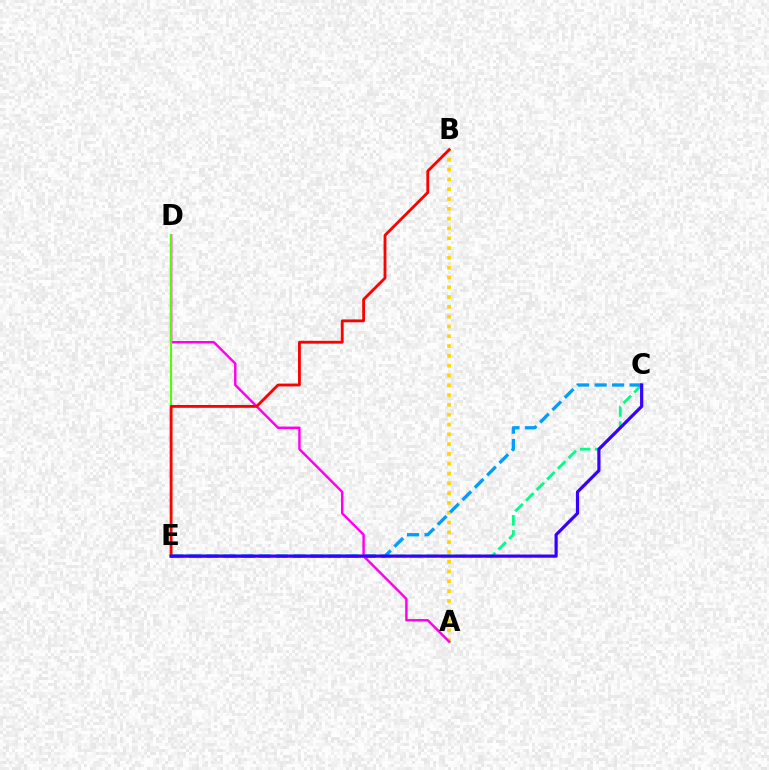{('A', 'B'): [{'color': '#ffd500', 'line_style': 'dotted', 'thickness': 2.66}], ('C', 'E'): [{'color': '#00ff86', 'line_style': 'dashed', 'thickness': 2.05}, {'color': '#009eff', 'line_style': 'dashed', 'thickness': 2.37}, {'color': '#3700ff', 'line_style': 'solid', 'thickness': 2.3}], ('A', 'D'): [{'color': '#ff00ed', 'line_style': 'solid', 'thickness': 1.75}], ('D', 'E'): [{'color': '#4fff00', 'line_style': 'solid', 'thickness': 1.51}], ('B', 'E'): [{'color': '#ff0000', 'line_style': 'solid', 'thickness': 2.04}]}